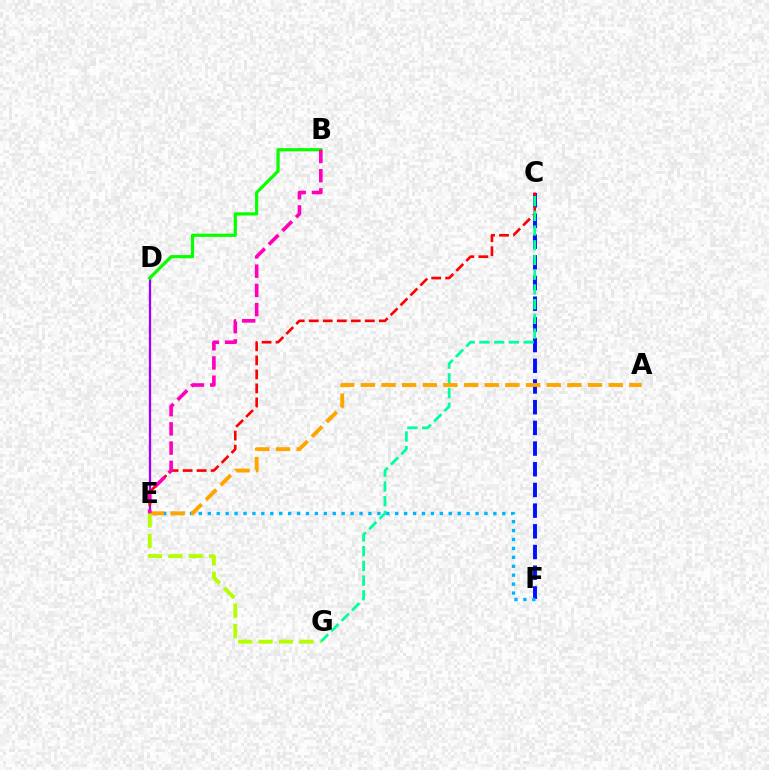{('C', 'F'): [{'color': '#0010ff', 'line_style': 'dashed', 'thickness': 2.81}], ('D', 'E'): [{'color': '#9b00ff', 'line_style': 'solid', 'thickness': 1.64}], ('E', 'F'): [{'color': '#00b5ff', 'line_style': 'dotted', 'thickness': 2.42}], ('C', 'E'): [{'color': '#ff0000', 'line_style': 'dashed', 'thickness': 1.9}], ('C', 'G'): [{'color': '#00ff9d', 'line_style': 'dashed', 'thickness': 2.0}], ('B', 'D'): [{'color': '#08ff00', 'line_style': 'solid', 'thickness': 2.3}], ('A', 'E'): [{'color': '#ffa500', 'line_style': 'dashed', 'thickness': 2.81}], ('E', 'G'): [{'color': '#b3ff00', 'line_style': 'dashed', 'thickness': 2.77}], ('B', 'E'): [{'color': '#ff00bd', 'line_style': 'dashed', 'thickness': 2.61}]}